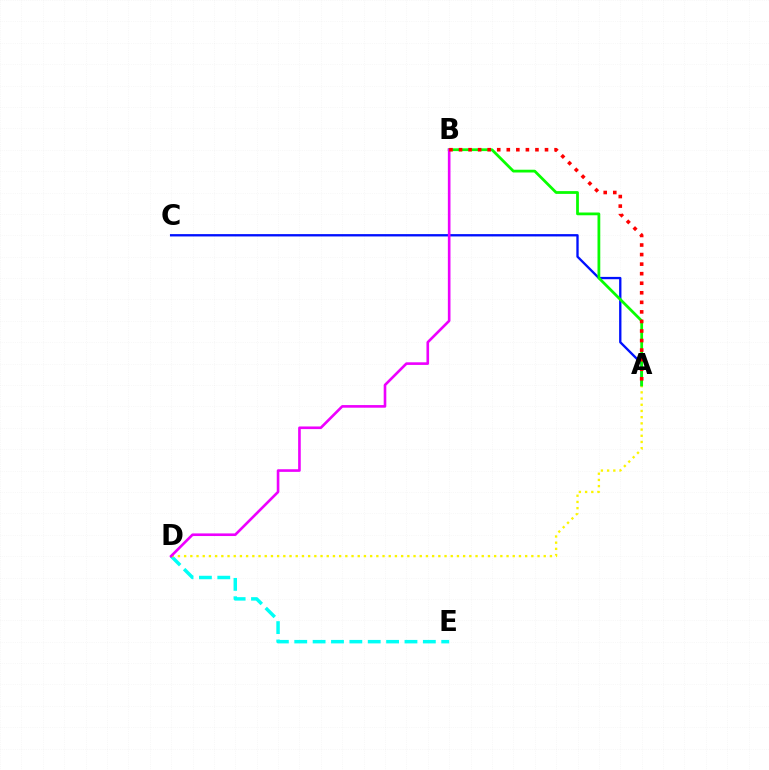{('A', 'C'): [{'color': '#0010ff', 'line_style': 'solid', 'thickness': 1.68}], ('D', 'E'): [{'color': '#00fff6', 'line_style': 'dashed', 'thickness': 2.5}], ('A', 'D'): [{'color': '#fcf500', 'line_style': 'dotted', 'thickness': 1.68}], ('A', 'B'): [{'color': '#08ff00', 'line_style': 'solid', 'thickness': 1.99}, {'color': '#ff0000', 'line_style': 'dotted', 'thickness': 2.6}], ('B', 'D'): [{'color': '#ee00ff', 'line_style': 'solid', 'thickness': 1.89}]}